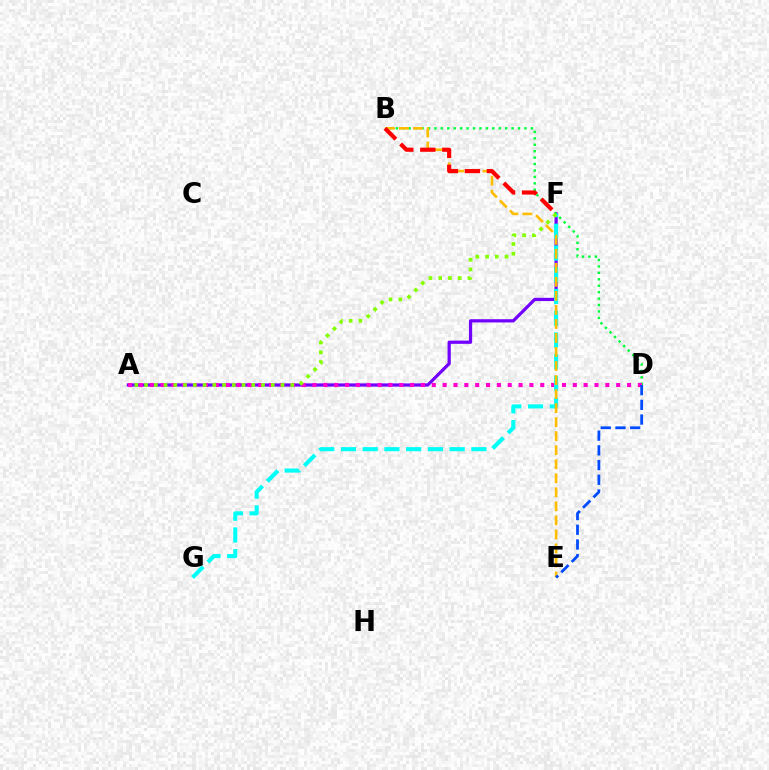{('A', 'F'): [{'color': '#7200ff', 'line_style': 'solid', 'thickness': 2.32}, {'color': '#84ff00', 'line_style': 'dotted', 'thickness': 2.65}], ('B', 'D'): [{'color': '#00ff39', 'line_style': 'dotted', 'thickness': 1.75}], ('A', 'D'): [{'color': '#ff00cf', 'line_style': 'dotted', 'thickness': 2.95}], ('F', 'G'): [{'color': '#00fff6', 'line_style': 'dashed', 'thickness': 2.95}], ('B', 'E'): [{'color': '#ffbd00', 'line_style': 'dashed', 'thickness': 1.91}], ('B', 'F'): [{'color': '#ff0000', 'line_style': 'dashed', 'thickness': 2.99}], ('D', 'E'): [{'color': '#004bff', 'line_style': 'dashed', 'thickness': 2.0}]}